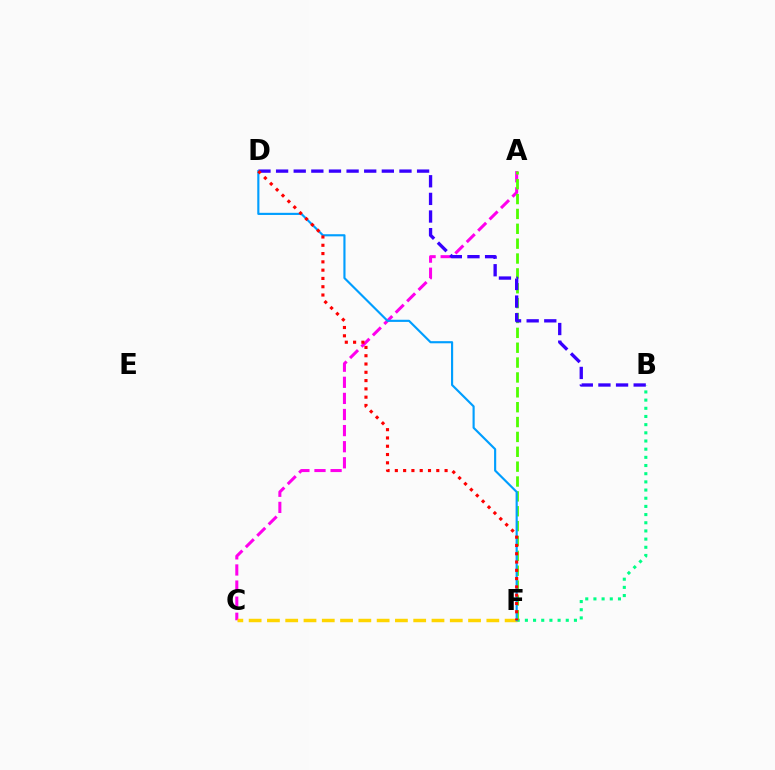{('B', 'F'): [{'color': '#00ff86', 'line_style': 'dotted', 'thickness': 2.22}], ('A', 'C'): [{'color': '#ff00ed', 'line_style': 'dashed', 'thickness': 2.19}], ('A', 'F'): [{'color': '#4fff00', 'line_style': 'dashed', 'thickness': 2.02}], ('B', 'D'): [{'color': '#3700ff', 'line_style': 'dashed', 'thickness': 2.39}], ('C', 'F'): [{'color': '#ffd500', 'line_style': 'dashed', 'thickness': 2.48}], ('D', 'F'): [{'color': '#009eff', 'line_style': 'solid', 'thickness': 1.54}, {'color': '#ff0000', 'line_style': 'dotted', 'thickness': 2.25}]}